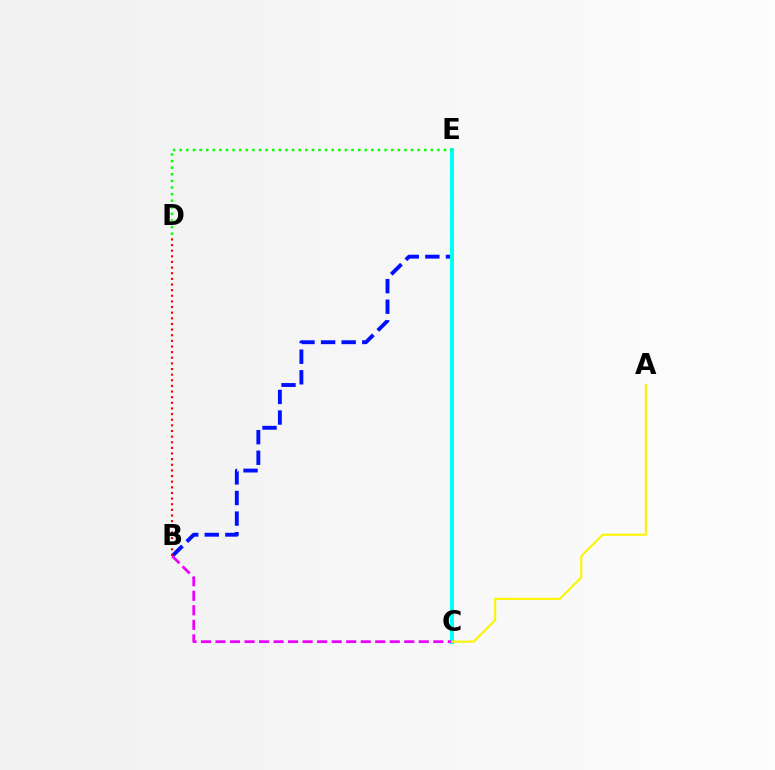{('B', 'E'): [{'color': '#0010ff', 'line_style': 'dashed', 'thickness': 2.8}], ('B', 'D'): [{'color': '#ff0000', 'line_style': 'dotted', 'thickness': 1.53}], ('C', 'E'): [{'color': '#00fff6', 'line_style': 'solid', 'thickness': 2.88}], ('B', 'C'): [{'color': '#ee00ff', 'line_style': 'dashed', 'thickness': 1.97}], ('A', 'C'): [{'color': '#fcf500', 'line_style': 'solid', 'thickness': 1.5}], ('D', 'E'): [{'color': '#08ff00', 'line_style': 'dotted', 'thickness': 1.8}]}